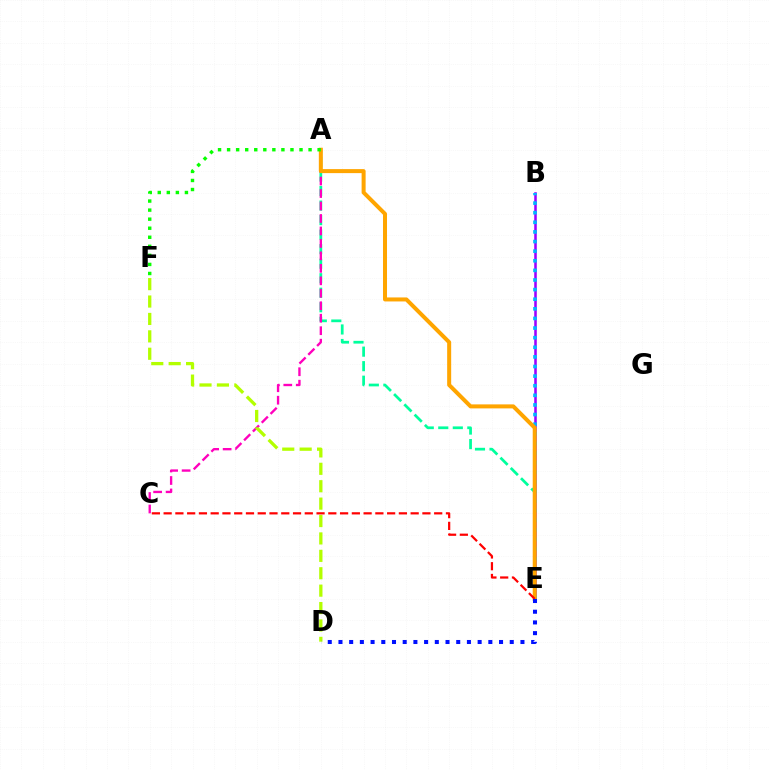{('B', 'E'): [{'color': '#9b00ff', 'line_style': 'solid', 'thickness': 1.83}, {'color': '#00b5ff', 'line_style': 'dotted', 'thickness': 2.61}], ('A', 'E'): [{'color': '#00ff9d', 'line_style': 'dashed', 'thickness': 1.97}, {'color': '#ffa500', 'line_style': 'solid', 'thickness': 2.89}], ('A', 'C'): [{'color': '#ff00bd', 'line_style': 'dashed', 'thickness': 1.69}], ('D', 'F'): [{'color': '#b3ff00', 'line_style': 'dashed', 'thickness': 2.36}], ('C', 'E'): [{'color': '#ff0000', 'line_style': 'dashed', 'thickness': 1.6}], ('A', 'F'): [{'color': '#08ff00', 'line_style': 'dotted', 'thickness': 2.46}], ('D', 'E'): [{'color': '#0010ff', 'line_style': 'dotted', 'thickness': 2.91}]}